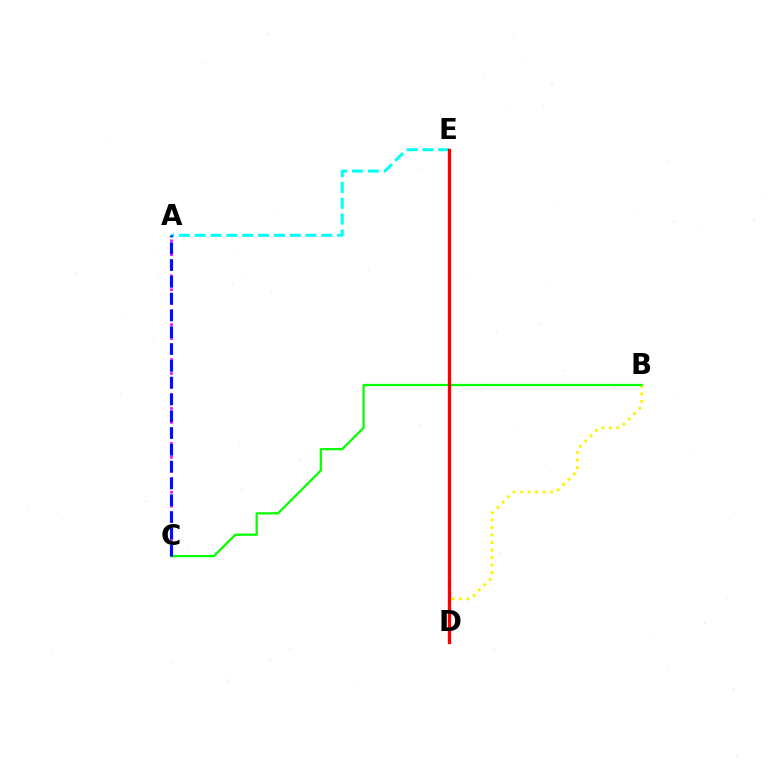{('B', 'D'): [{'color': '#fcf500', 'line_style': 'dotted', 'thickness': 2.04}], ('A', 'E'): [{'color': '#00fff6', 'line_style': 'dashed', 'thickness': 2.15}], ('B', 'C'): [{'color': '#08ff00', 'line_style': 'solid', 'thickness': 1.62}], ('D', 'E'): [{'color': '#ff0000', 'line_style': 'solid', 'thickness': 2.39}], ('A', 'C'): [{'color': '#ee00ff', 'line_style': 'dotted', 'thickness': 1.9}, {'color': '#0010ff', 'line_style': 'dashed', 'thickness': 2.28}]}